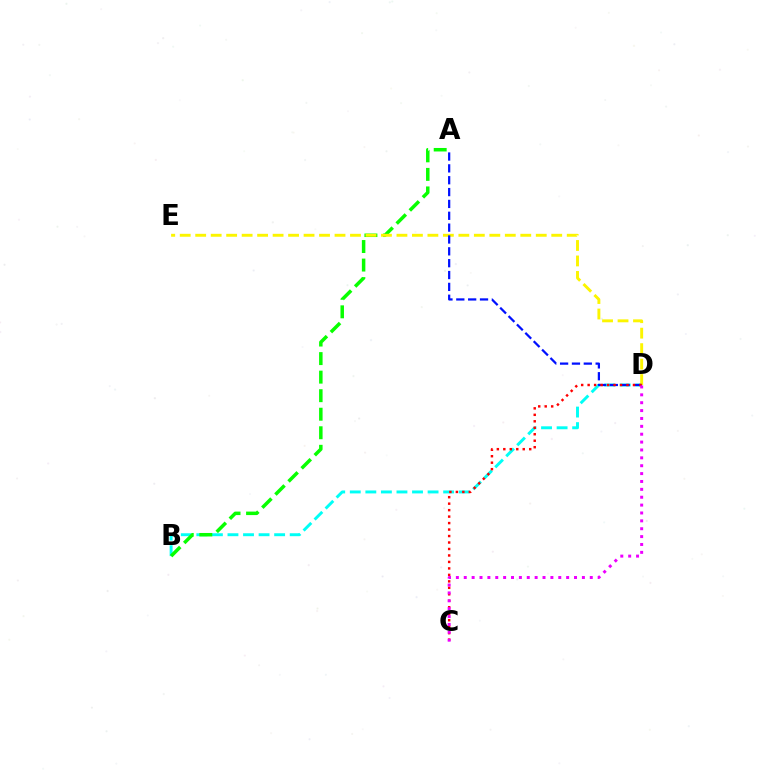{('B', 'D'): [{'color': '#00fff6', 'line_style': 'dashed', 'thickness': 2.11}], ('A', 'B'): [{'color': '#08ff00', 'line_style': 'dashed', 'thickness': 2.52}], ('D', 'E'): [{'color': '#fcf500', 'line_style': 'dashed', 'thickness': 2.1}], ('A', 'D'): [{'color': '#0010ff', 'line_style': 'dashed', 'thickness': 1.61}], ('C', 'D'): [{'color': '#ff0000', 'line_style': 'dotted', 'thickness': 1.76}, {'color': '#ee00ff', 'line_style': 'dotted', 'thickness': 2.14}]}